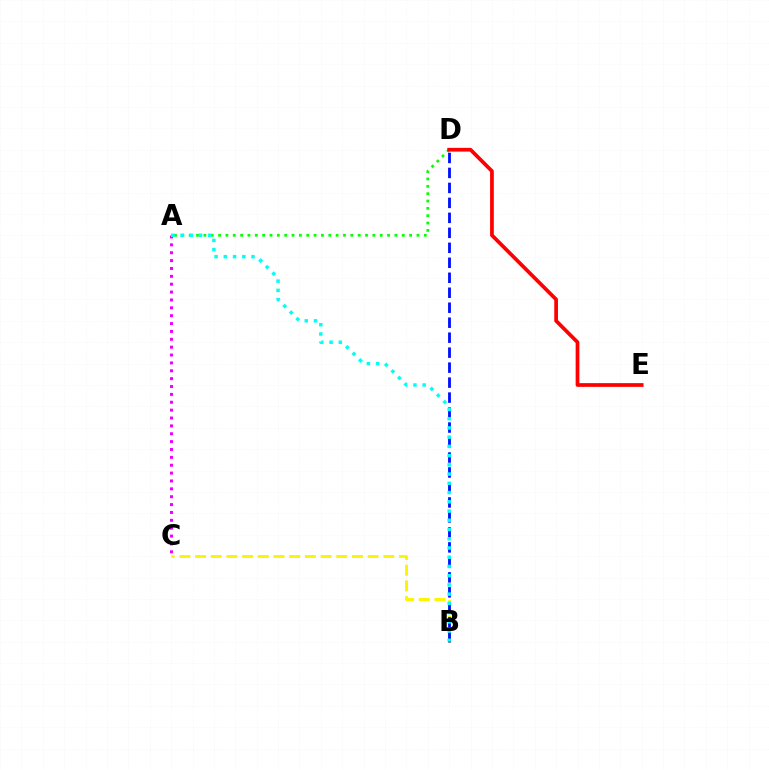{('A', 'D'): [{'color': '#08ff00', 'line_style': 'dotted', 'thickness': 2.0}], ('A', 'C'): [{'color': '#ee00ff', 'line_style': 'dotted', 'thickness': 2.14}], ('B', 'C'): [{'color': '#fcf500', 'line_style': 'dashed', 'thickness': 2.13}], ('B', 'D'): [{'color': '#0010ff', 'line_style': 'dashed', 'thickness': 2.03}], ('D', 'E'): [{'color': '#ff0000', 'line_style': 'solid', 'thickness': 2.68}], ('A', 'B'): [{'color': '#00fff6', 'line_style': 'dotted', 'thickness': 2.51}]}